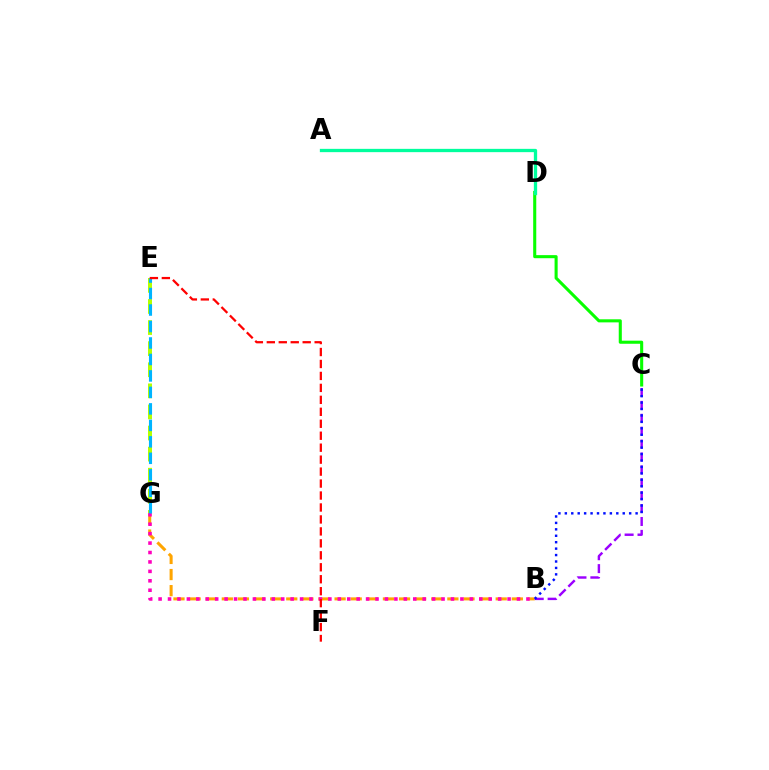{('E', 'G'): [{'color': '#b3ff00', 'line_style': 'dashed', 'thickness': 2.87}, {'color': '#00b5ff', 'line_style': 'dashed', 'thickness': 2.24}], ('B', 'G'): [{'color': '#ffa500', 'line_style': 'dashed', 'thickness': 2.19}, {'color': '#ff00bd', 'line_style': 'dotted', 'thickness': 2.56}], ('B', 'C'): [{'color': '#9b00ff', 'line_style': 'dashed', 'thickness': 1.75}, {'color': '#0010ff', 'line_style': 'dotted', 'thickness': 1.75}], ('C', 'D'): [{'color': '#08ff00', 'line_style': 'solid', 'thickness': 2.22}], ('E', 'F'): [{'color': '#ff0000', 'line_style': 'dashed', 'thickness': 1.62}], ('A', 'D'): [{'color': '#00ff9d', 'line_style': 'solid', 'thickness': 2.38}]}